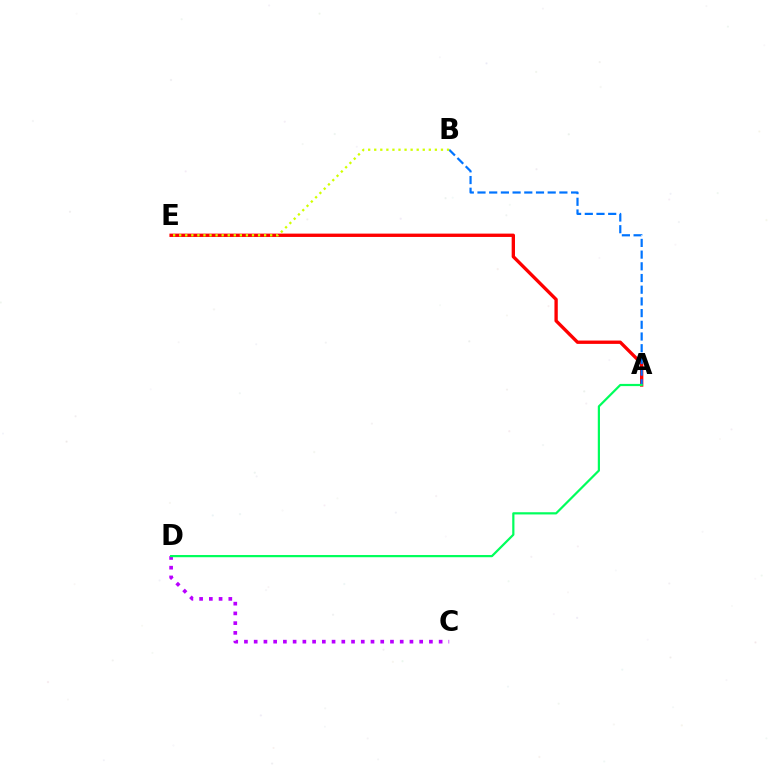{('A', 'E'): [{'color': '#ff0000', 'line_style': 'solid', 'thickness': 2.4}], ('A', 'B'): [{'color': '#0074ff', 'line_style': 'dashed', 'thickness': 1.59}], ('C', 'D'): [{'color': '#b900ff', 'line_style': 'dotted', 'thickness': 2.64}], ('B', 'E'): [{'color': '#d1ff00', 'line_style': 'dotted', 'thickness': 1.65}], ('A', 'D'): [{'color': '#00ff5c', 'line_style': 'solid', 'thickness': 1.59}]}